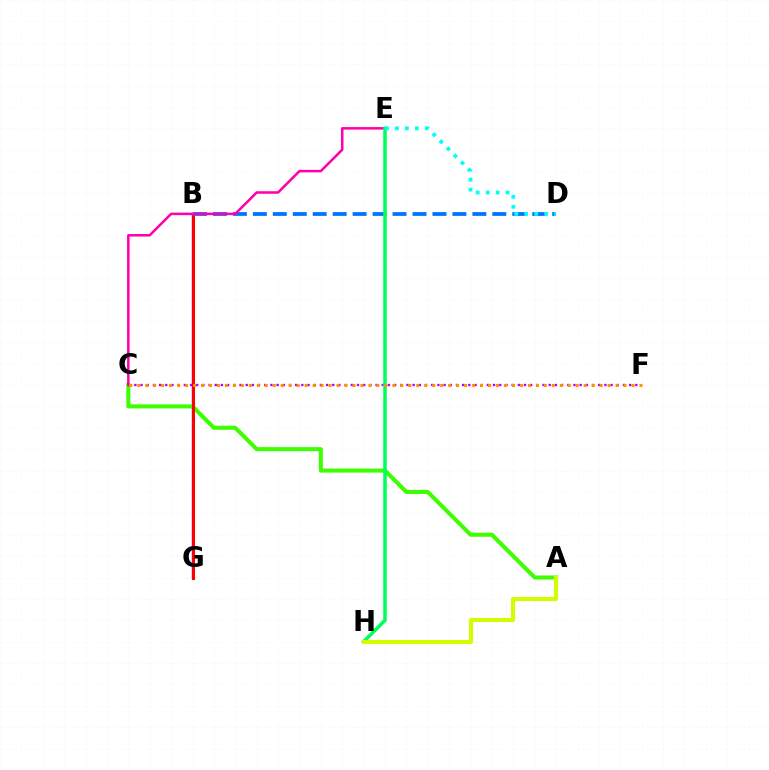{('B', 'G'): [{'color': '#2500ff', 'line_style': 'solid', 'thickness': 1.69}, {'color': '#ff0000', 'line_style': 'solid', 'thickness': 2.19}], ('A', 'C'): [{'color': '#3dff00', 'line_style': 'solid', 'thickness': 2.92}], ('C', 'F'): [{'color': '#b900ff', 'line_style': 'dotted', 'thickness': 1.68}, {'color': '#ff9400', 'line_style': 'dotted', 'thickness': 2.17}], ('B', 'D'): [{'color': '#0074ff', 'line_style': 'dashed', 'thickness': 2.71}], ('C', 'E'): [{'color': '#ff00ac', 'line_style': 'solid', 'thickness': 1.82}], ('E', 'H'): [{'color': '#00ff5c', 'line_style': 'solid', 'thickness': 2.55}], ('A', 'H'): [{'color': '#d1ff00', 'line_style': 'solid', 'thickness': 2.96}], ('D', 'E'): [{'color': '#00fff6', 'line_style': 'dotted', 'thickness': 2.71}]}